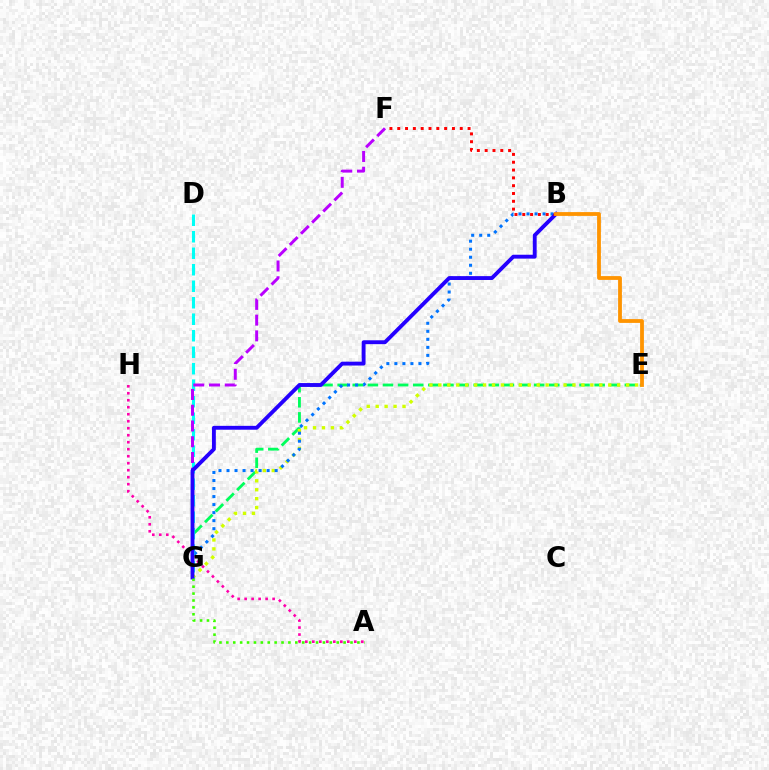{('E', 'G'): [{'color': '#00ff5c', 'line_style': 'dashed', 'thickness': 2.05}, {'color': '#d1ff00', 'line_style': 'dotted', 'thickness': 2.43}], ('B', 'G'): [{'color': '#0074ff', 'line_style': 'dotted', 'thickness': 2.18}, {'color': '#2500ff', 'line_style': 'solid', 'thickness': 2.78}], ('A', 'H'): [{'color': '#ff00ac', 'line_style': 'dotted', 'thickness': 1.9}], ('D', 'G'): [{'color': '#00fff6', 'line_style': 'dashed', 'thickness': 2.24}], ('F', 'G'): [{'color': '#b900ff', 'line_style': 'dashed', 'thickness': 2.14}], ('B', 'F'): [{'color': '#ff0000', 'line_style': 'dotted', 'thickness': 2.12}], ('B', 'E'): [{'color': '#ff9400', 'line_style': 'solid', 'thickness': 2.74}], ('A', 'G'): [{'color': '#3dff00', 'line_style': 'dotted', 'thickness': 1.87}]}